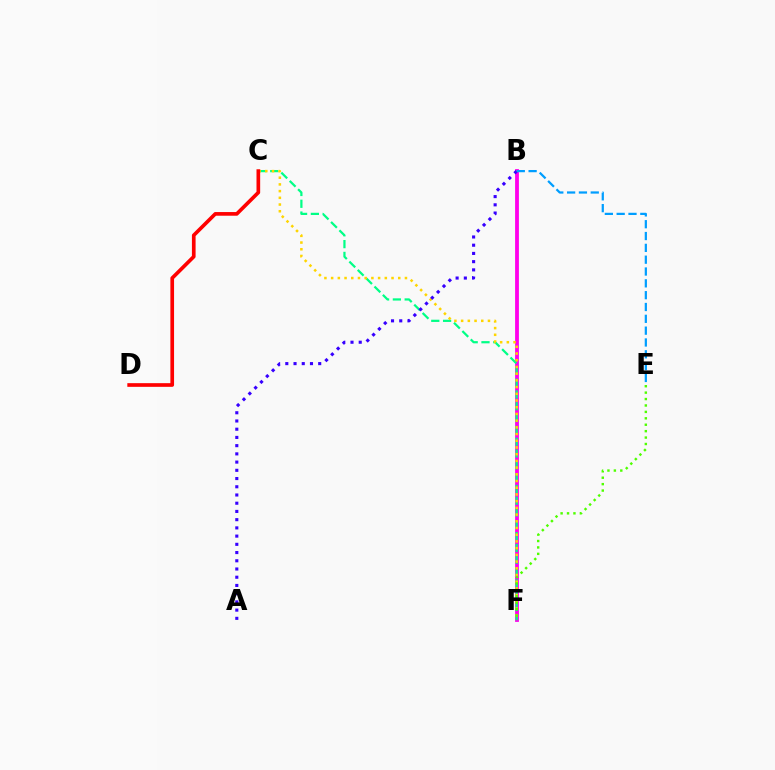{('B', 'F'): [{'color': '#ff00ed', 'line_style': 'solid', 'thickness': 2.74}], ('C', 'F'): [{'color': '#00ff86', 'line_style': 'dashed', 'thickness': 1.6}, {'color': '#ffd500', 'line_style': 'dotted', 'thickness': 1.82}], ('A', 'B'): [{'color': '#3700ff', 'line_style': 'dotted', 'thickness': 2.23}], ('B', 'E'): [{'color': '#009eff', 'line_style': 'dashed', 'thickness': 1.61}], ('E', 'F'): [{'color': '#4fff00', 'line_style': 'dotted', 'thickness': 1.74}], ('C', 'D'): [{'color': '#ff0000', 'line_style': 'solid', 'thickness': 2.64}]}